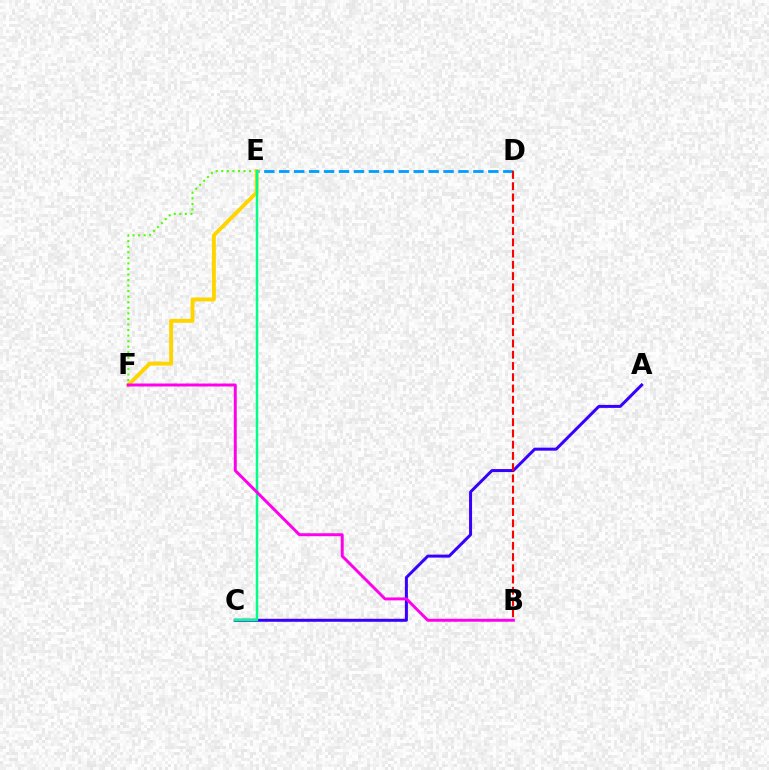{('A', 'C'): [{'color': '#3700ff', 'line_style': 'solid', 'thickness': 2.16}], ('D', 'E'): [{'color': '#009eff', 'line_style': 'dashed', 'thickness': 2.03}], ('E', 'F'): [{'color': '#4fff00', 'line_style': 'dotted', 'thickness': 1.51}, {'color': '#ffd500', 'line_style': 'solid', 'thickness': 2.82}], ('B', 'D'): [{'color': '#ff0000', 'line_style': 'dashed', 'thickness': 1.53}], ('C', 'E'): [{'color': '#00ff86', 'line_style': 'solid', 'thickness': 1.79}], ('B', 'F'): [{'color': '#ff00ed', 'line_style': 'solid', 'thickness': 2.13}]}